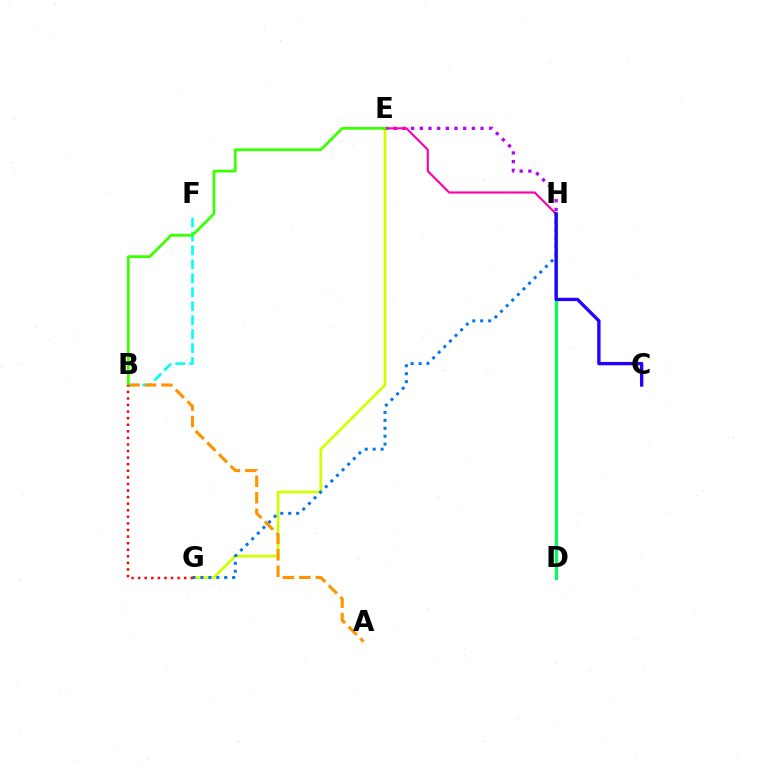{('E', 'G'): [{'color': '#d1ff00', 'line_style': 'solid', 'thickness': 1.98}], ('G', 'H'): [{'color': '#0074ff', 'line_style': 'dotted', 'thickness': 2.15}], ('E', 'H'): [{'color': '#b900ff', 'line_style': 'dotted', 'thickness': 2.36}, {'color': '#ff00ac', 'line_style': 'solid', 'thickness': 1.55}], ('B', 'F'): [{'color': '#00fff6', 'line_style': 'dashed', 'thickness': 1.9}], ('A', 'B'): [{'color': '#ff9400', 'line_style': 'dashed', 'thickness': 2.24}], ('B', 'E'): [{'color': '#3dff00', 'line_style': 'solid', 'thickness': 2.0}], ('D', 'H'): [{'color': '#00ff5c', 'line_style': 'solid', 'thickness': 2.29}], ('C', 'H'): [{'color': '#2500ff', 'line_style': 'solid', 'thickness': 2.41}], ('B', 'G'): [{'color': '#ff0000', 'line_style': 'dotted', 'thickness': 1.79}]}